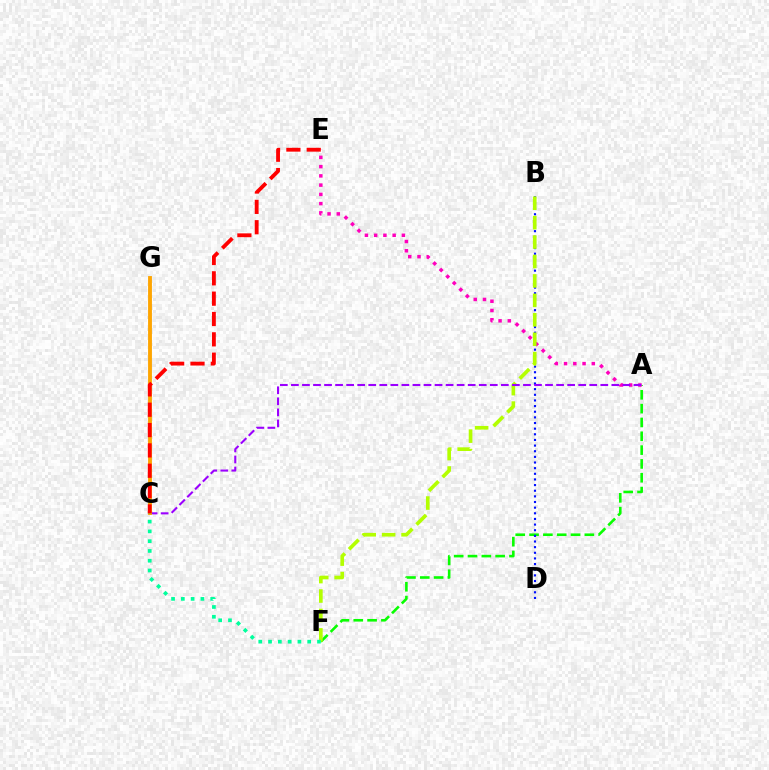{('A', 'F'): [{'color': '#08ff00', 'line_style': 'dashed', 'thickness': 1.88}], ('C', 'G'): [{'color': '#00b5ff', 'line_style': 'solid', 'thickness': 1.52}, {'color': '#ffa500', 'line_style': 'solid', 'thickness': 2.77}], ('A', 'E'): [{'color': '#ff00bd', 'line_style': 'dotted', 'thickness': 2.51}], ('B', 'D'): [{'color': '#0010ff', 'line_style': 'dotted', 'thickness': 1.53}], ('B', 'F'): [{'color': '#b3ff00', 'line_style': 'dashed', 'thickness': 2.64}], ('A', 'C'): [{'color': '#9b00ff', 'line_style': 'dashed', 'thickness': 1.5}], ('C', 'F'): [{'color': '#00ff9d', 'line_style': 'dotted', 'thickness': 2.66}], ('C', 'E'): [{'color': '#ff0000', 'line_style': 'dashed', 'thickness': 2.76}]}